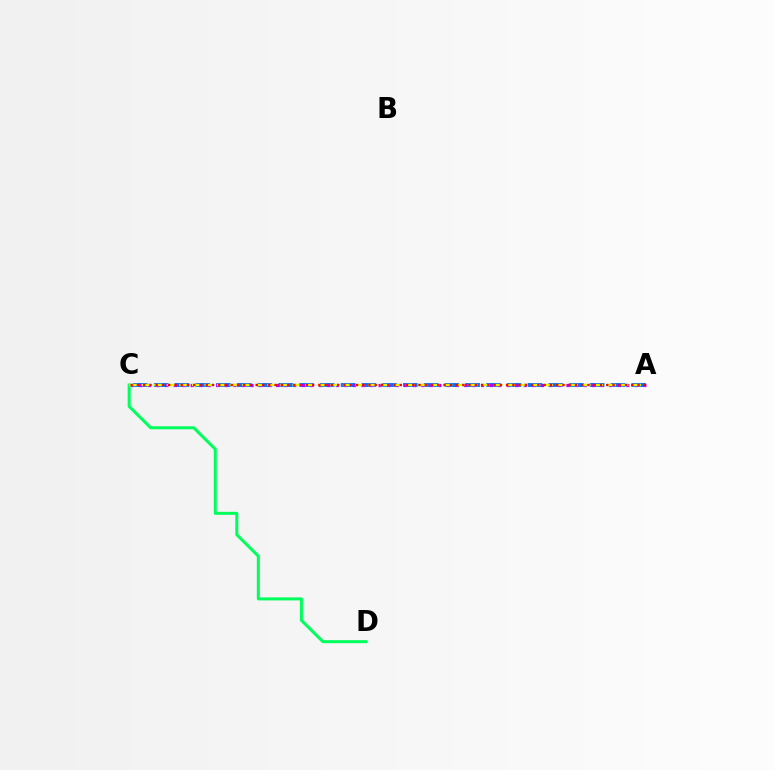{('A', 'C'): [{'color': '#0074ff', 'line_style': 'dashed', 'thickness': 2.82}, {'color': '#b900ff', 'line_style': 'dotted', 'thickness': 2.32}, {'color': '#d1ff00', 'line_style': 'dashed', 'thickness': 1.71}, {'color': '#ff0000', 'line_style': 'dotted', 'thickness': 1.7}], ('C', 'D'): [{'color': '#00ff5c', 'line_style': 'solid', 'thickness': 2.17}]}